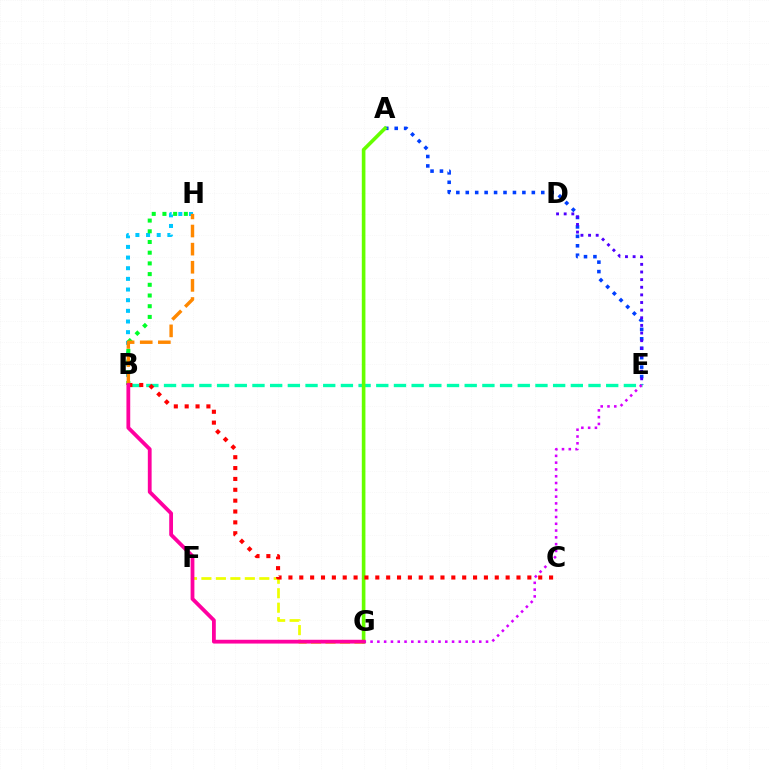{('B', 'H'): [{'color': '#00c7ff', 'line_style': 'dotted', 'thickness': 2.9}, {'color': '#00ff27', 'line_style': 'dotted', 'thickness': 2.91}, {'color': '#ff8800', 'line_style': 'dashed', 'thickness': 2.46}], ('F', 'G'): [{'color': '#eeff00', 'line_style': 'dashed', 'thickness': 1.97}], ('A', 'E'): [{'color': '#003fff', 'line_style': 'dotted', 'thickness': 2.56}], ('B', 'E'): [{'color': '#00ffaf', 'line_style': 'dashed', 'thickness': 2.4}], ('D', 'E'): [{'color': '#4f00ff', 'line_style': 'dotted', 'thickness': 2.07}], ('A', 'G'): [{'color': '#66ff00', 'line_style': 'solid', 'thickness': 2.61}], ('E', 'G'): [{'color': '#d600ff', 'line_style': 'dotted', 'thickness': 1.85}], ('B', 'C'): [{'color': '#ff0000', 'line_style': 'dotted', 'thickness': 2.95}], ('B', 'G'): [{'color': '#ff00a0', 'line_style': 'solid', 'thickness': 2.73}]}